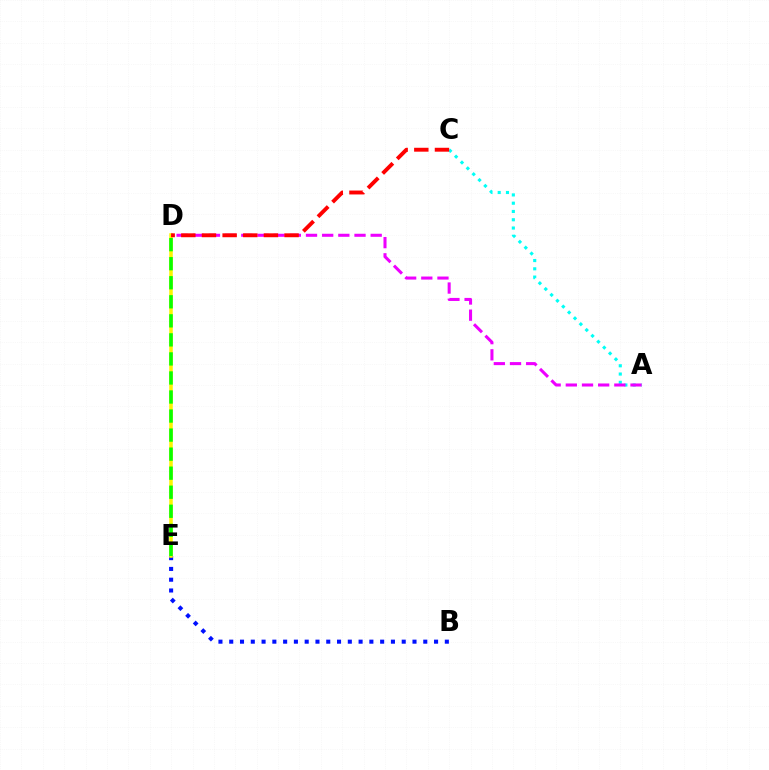{('B', 'E'): [{'color': '#0010ff', 'line_style': 'dotted', 'thickness': 2.93}], ('A', 'C'): [{'color': '#00fff6', 'line_style': 'dotted', 'thickness': 2.25}], ('D', 'E'): [{'color': '#fcf500', 'line_style': 'solid', 'thickness': 2.55}, {'color': '#08ff00', 'line_style': 'dashed', 'thickness': 2.59}], ('A', 'D'): [{'color': '#ee00ff', 'line_style': 'dashed', 'thickness': 2.2}], ('C', 'D'): [{'color': '#ff0000', 'line_style': 'dashed', 'thickness': 2.8}]}